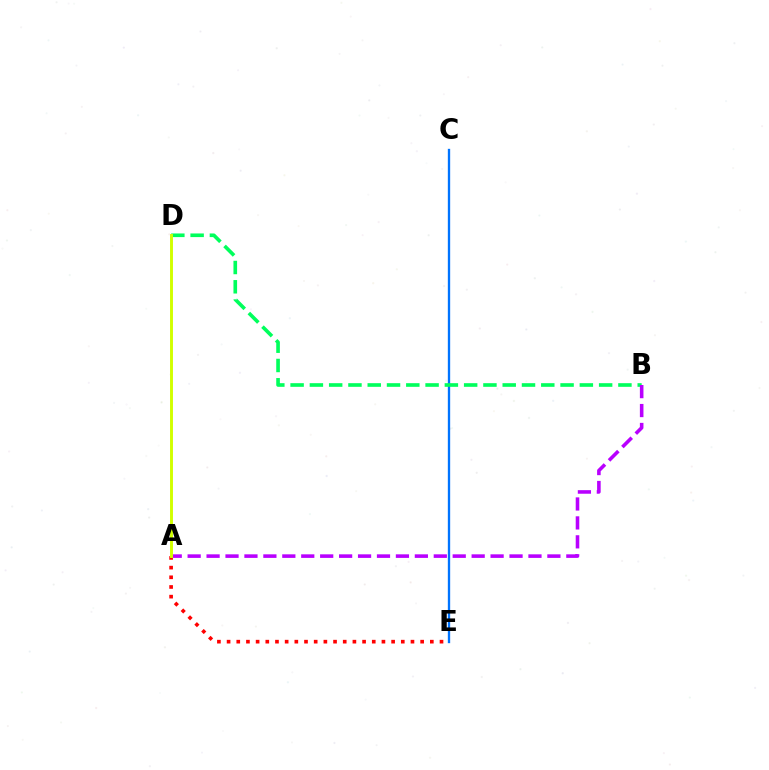{('C', 'E'): [{'color': '#0074ff', 'line_style': 'solid', 'thickness': 1.68}], ('B', 'D'): [{'color': '#00ff5c', 'line_style': 'dashed', 'thickness': 2.62}], ('A', 'E'): [{'color': '#ff0000', 'line_style': 'dotted', 'thickness': 2.63}], ('A', 'B'): [{'color': '#b900ff', 'line_style': 'dashed', 'thickness': 2.57}], ('A', 'D'): [{'color': '#d1ff00', 'line_style': 'solid', 'thickness': 2.1}]}